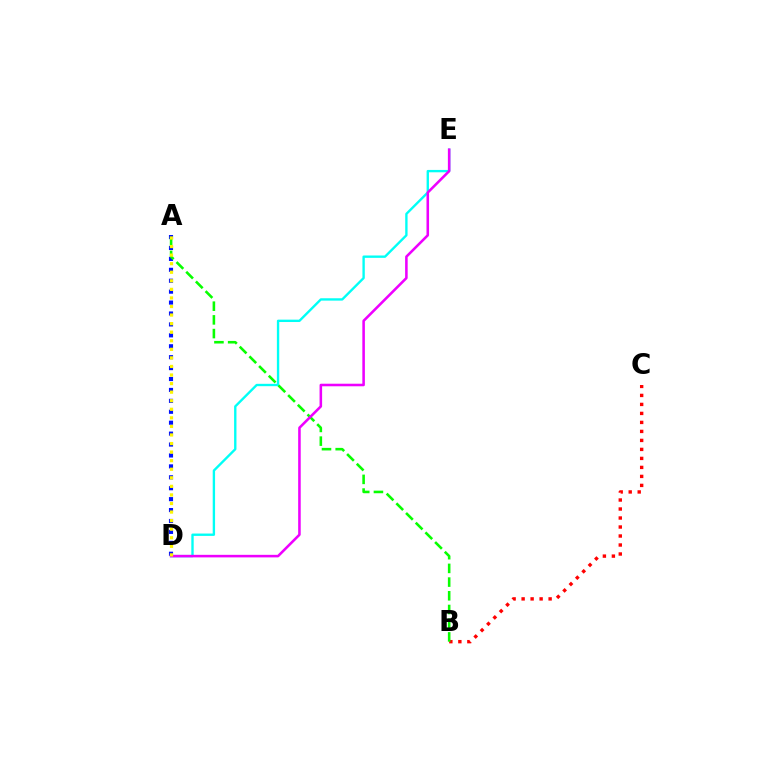{('B', 'C'): [{'color': '#ff0000', 'line_style': 'dotted', 'thickness': 2.44}], ('D', 'E'): [{'color': '#00fff6', 'line_style': 'solid', 'thickness': 1.7}, {'color': '#ee00ff', 'line_style': 'solid', 'thickness': 1.84}], ('A', 'D'): [{'color': '#0010ff', 'line_style': 'dotted', 'thickness': 2.97}, {'color': '#fcf500', 'line_style': 'dotted', 'thickness': 2.33}], ('A', 'B'): [{'color': '#08ff00', 'line_style': 'dashed', 'thickness': 1.86}]}